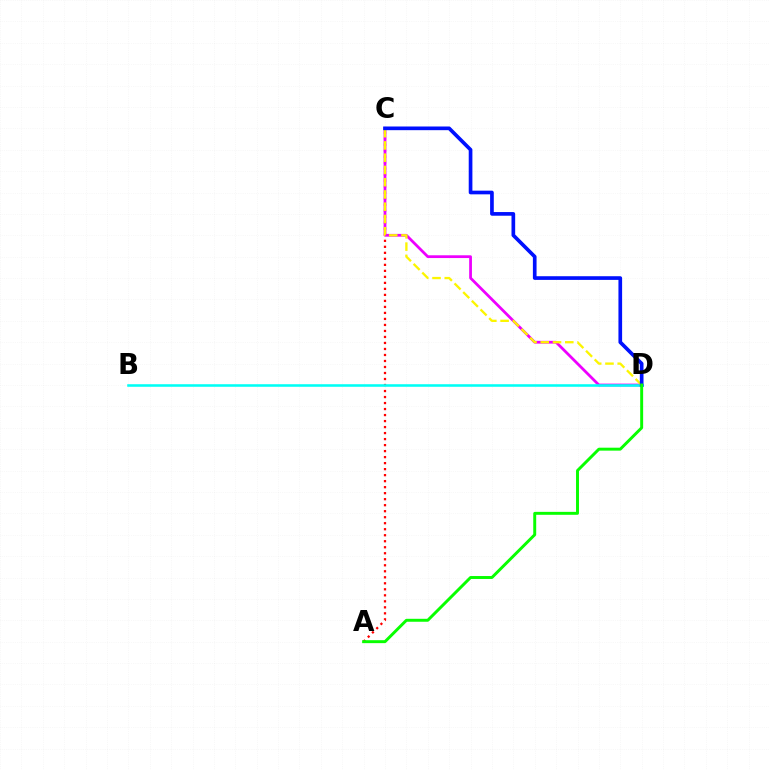{('A', 'C'): [{'color': '#ff0000', 'line_style': 'dotted', 'thickness': 1.63}], ('C', 'D'): [{'color': '#ee00ff', 'line_style': 'solid', 'thickness': 1.99}, {'color': '#fcf500', 'line_style': 'dashed', 'thickness': 1.67}, {'color': '#0010ff', 'line_style': 'solid', 'thickness': 2.65}], ('B', 'D'): [{'color': '#00fff6', 'line_style': 'solid', 'thickness': 1.85}], ('A', 'D'): [{'color': '#08ff00', 'line_style': 'solid', 'thickness': 2.12}]}